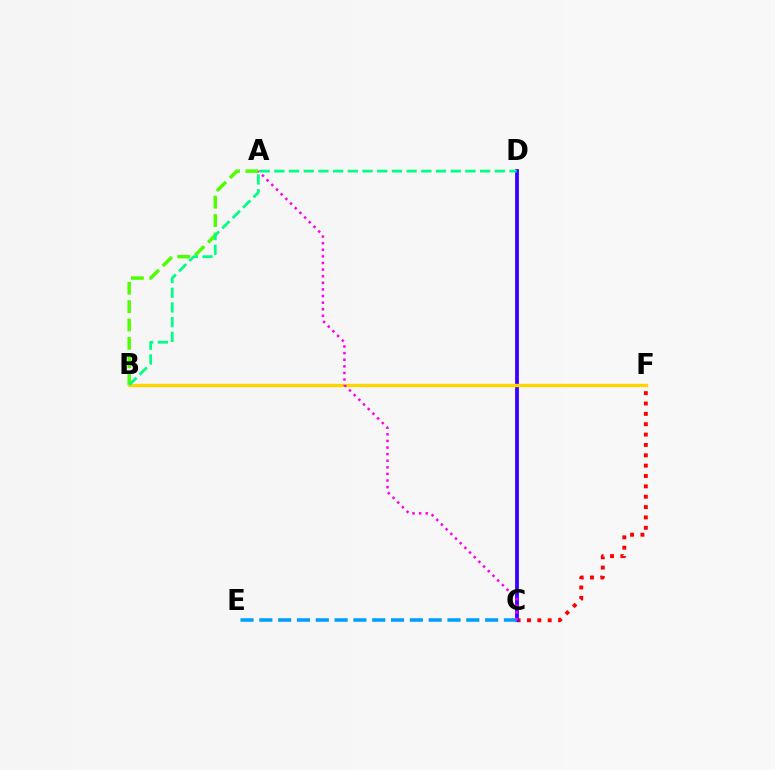{('A', 'B'): [{'color': '#4fff00', 'line_style': 'dashed', 'thickness': 2.5}], ('C', 'F'): [{'color': '#ff0000', 'line_style': 'dotted', 'thickness': 2.81}], ('C', 'D'): [{'color': '#3700ff', 'line_style': 'solid', 'thickness': 2.72}], ('B', 'F'): [{'color': '#ffd500', 'line_style': 'solid', 'thickness': 2.39}], ('B', 'D'): [{'color': '#00ff86', 'line_style': 'dashed', 'thickness': 2.0}], ('C', 'E'): [{'color': '#009eff', 'line_style': 'dashed', 'thickness': 2.56}], ('A', 'C'): [{'color': '#ff00ed', 'line_style': 'dotted', 'thickness': 1.79}]}